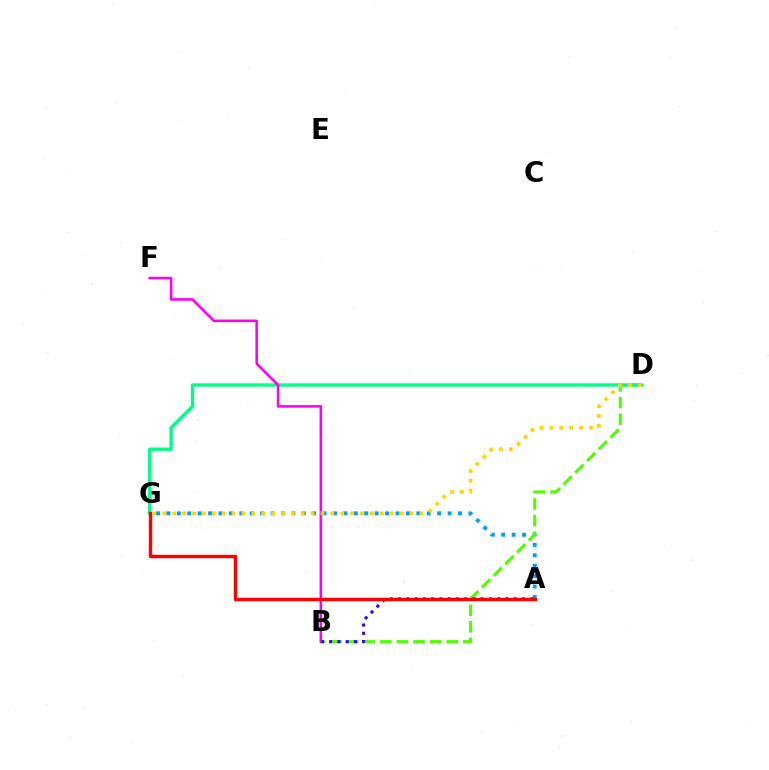{('A', 'G'): [{'color': '#009eff', 'line_style': 'dotted', 'thickness': 2.83}, {'color': '#ff0000', 'line_style': 'solid', 'thickness': 2.45}], ('B', 'D'): [{'color': '#4fff00', 'line_style': 'dashed', 'thickness': 2.25}], ('D', 'G'): [{'color': '#00ff86', 'line_style': 'solid', 'thickness': 2.42}, {'color': '#ffd500', 'line_style': 'dotted', 'thickness': 2.69}], ('B', 'F'): [{'color': '#ff00ed', 'line_style': 'solid', 'thickness': 1.84}], ('A', 'B'): [{'color': '#3700ff', 'line_style': 'dotted', 'thickness': 2.25}]}